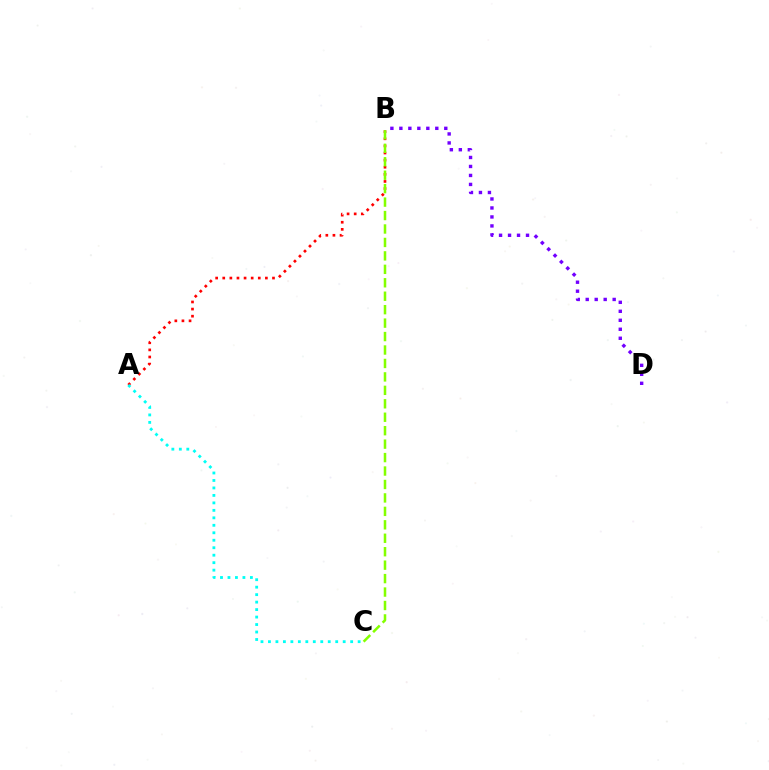{('A', 'B'): [{'color': '#ff0000', 'line_style': 'dotted', 'thickness': 1.93}], ('B', 'C'): [{'color': '#84ff00', 'line_style': 'dashed', 'thickness': 1.83}], ('A', 'C'): [{'color': '#00fff6', 'line_style': 'dotted', 'thickness': 2.03}], ('B', 'D'): [{'color': '#7200ff', 'line_style': 'dotted', 'thickness': 2.44}]}